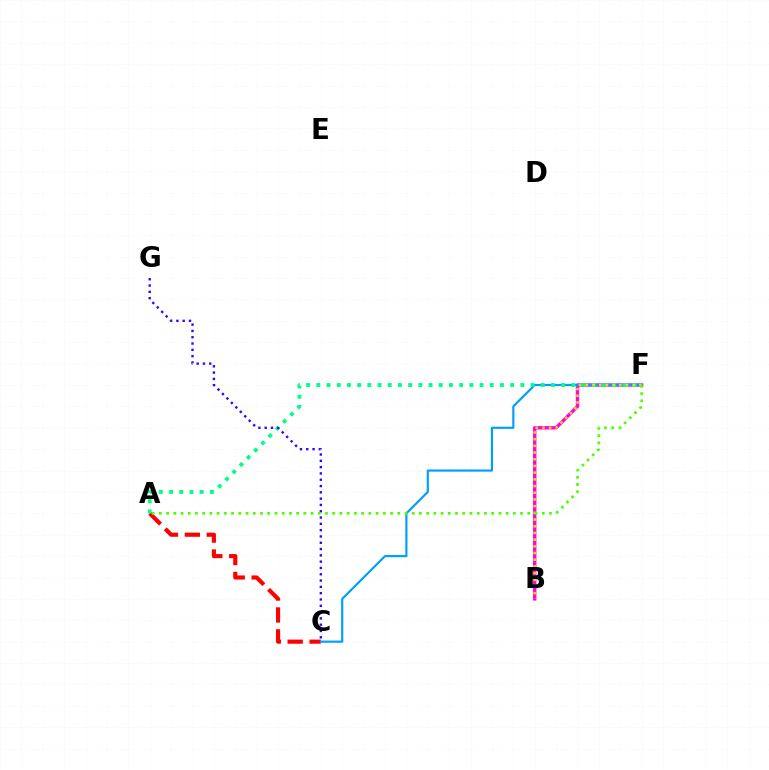{('B', 'F'): [{'color': '#ff00ed', 'line_style': 'solid', 'thickness': 2.43}, {'color': '#ffd500', 'line_style': 'dotted', 'thickness': 1.82}], ('A', 'C'): [{'color': '#ff0000', 'line_style': 'dashed', 'thickness': 2.98}], ('C', 'F'): [{'color': '#009eff', 'line_style': 'solid', 'thickness': 1.56}], ('A', 'F'): [{'color': '#00ff86', 'line_style': 'dotted', 'thickness': 2.77}, {'color': '#4fff00', 'line_style': 'dotted', 'thickness': 1.96}], ('C', 'G'): [{'color': '#3700ff', 'line_style': 'dotted', 'thickness': 1.71}]}